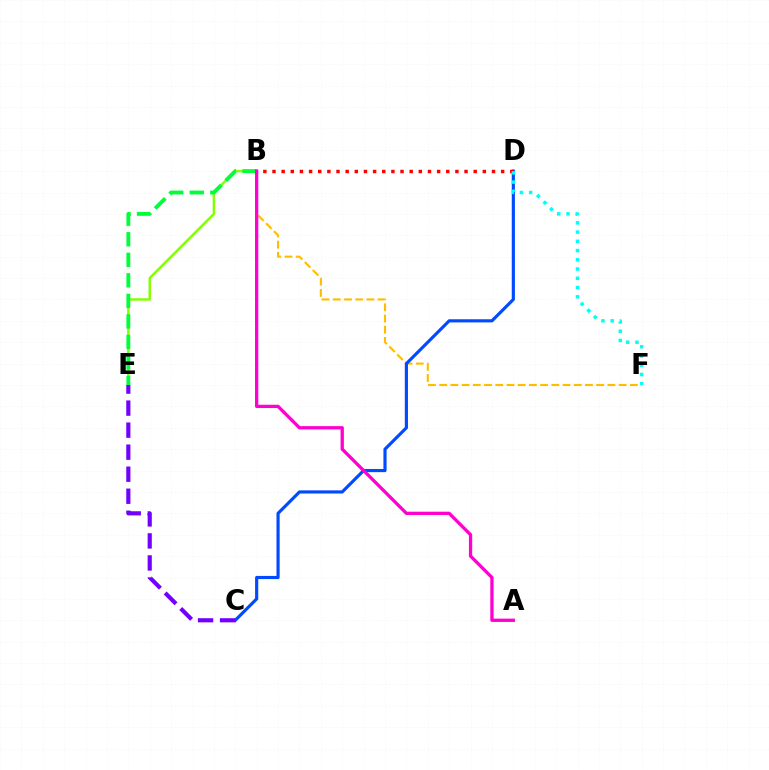{('B', 'F'): [{'color': '#ffbd00', 'line_style': 'dashed', 'thickness': 1.52}], ('C', 'D'): [{'color': '#004bff', 'line_style': 'solid', 'thickness': 2.27}], ('B', 'E'): [{'color': '#84ff00', 'line_style': 'solid', 'thickness': 1.77}, {'color': '#00ff39', 'line_style': 'dashed', 'thickness': 2.79}], ('C', 'E'): [{'color': '#7200ff', 'line_style': 'dashed', 'thickness': 2.99}], ('B', 'D'): [{'color': '#ff0000', 'line_style': 'dotted', 'thickness': 2.48}], ('A', 'B'): [{'color': '#ff00cf', 'line_style': 'solid', 'thickness': 2.37}], ('D', 'F'): [{'color': '#00fff6', 'line_style': 'dotted', 'thickness': 2.51}]}